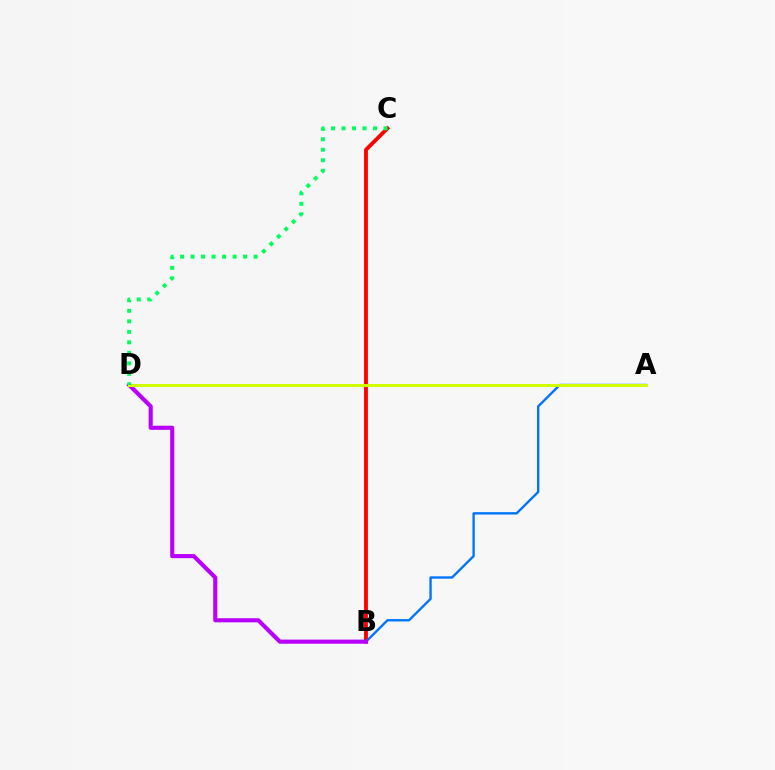{('B', 'C'): [{'color': '#ff0000', 'line_style': 'solid', 'thickness': 2.78}], ('A', 'B'): [{'color': '#0074ff', 'line_style': 'solid', 'thickness': 1.71}], ('B', 'D'): [{'color': '#b900ff', 'line_style': 'solid', 'thickness': 2.97}], ('A', 'D'): [{'color': '#d1ff00', 'line_style': 'solid', 'thickness': 2.18}], ('C', 'D'): [{'color': '#00ff5c', 'line_style': 'dotted', 'thickness': 2.85}]}